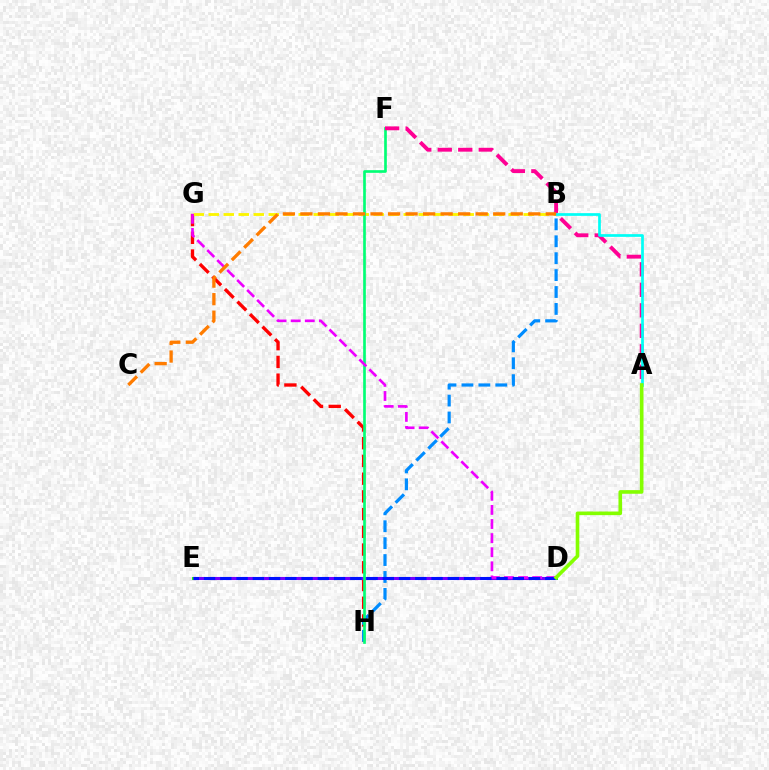{('D', 'E'): [{'color': '#08ff00', 'line_style': 'solid', 'thickness': 2.08}, {'color': '#7200ff', 'line_style': 'dashed', 'thickness': 2.21}, {'color': '#0010ff', 'line_style': 'dashed', 'thickness': 2.21}], ('G', 'H'): [{'color': '#ff0000', 'line_style': 'dashed', 'thickness': 2.41}], ('B', 'H'): [{'color': '#008cff', 'line_style': 'dashed', 'thickness': 2.3}], ('B', 'G'): [{'color': '#fcf500', 'line_style': 'dashed', 'thickness': 2.04}], ('F', 'H'): [{'color': '#00ff74', 'line_style': 'solid', 'thickness': 1.92}], ('A', 'F'): [{'color': '#ff0094', 'line_style': 'dashed', 'thickness': 2.78}], ('A', 'B'): [{'color': '#00fff6', 'line_style': 'solid', 'thickness': 1.95}], ('D', 'G'): [{'color': '#ee00ff', 'line_style': 'dashed', 'thickness': 1.92}], ('B', 'C'): [{'color': '#ff7c00', 'line_style': 'dashed', 'thickness': 2.38}], ('A', 'D'): [{'color': '#84ff00', 'line_style': 'solid', 'thickness': 2.61}]}